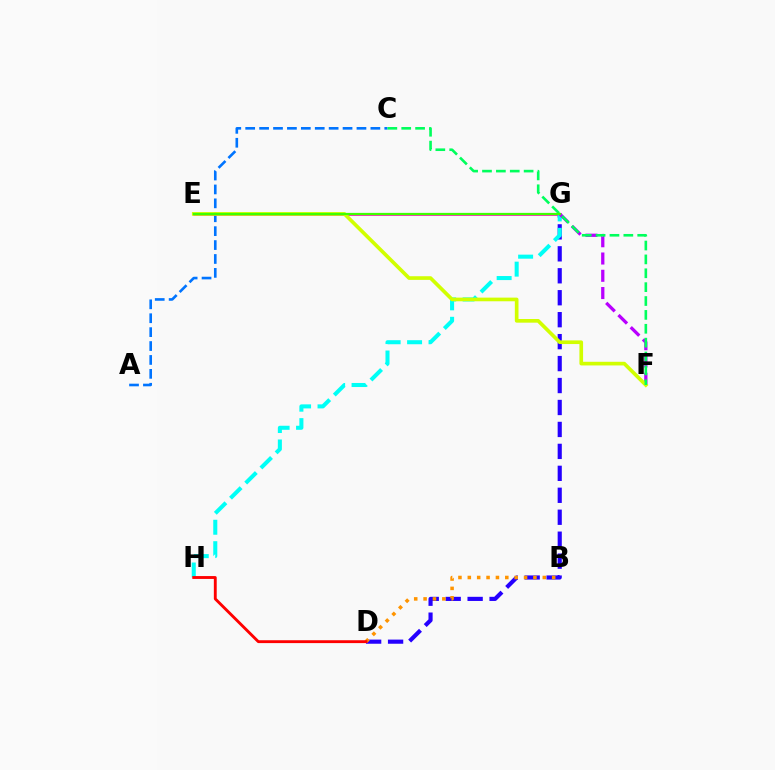{('D', 'G'): [{'color': '#2500ff', 'line_style': 'dashed', 'thickness': 2.98}], ('A', 'C'): [{'color': '#0074ff', 'line_style': 'dashed', 'thickness': 1.89}], ('E', 'G'): [{'color': '#ff00ac', 'line_style': 'solid', 'thickness': 1.86}, {'color': '#3dff00', 'line_style': 'solid', 'thickness': 1.61}], ('B', 'D'): [{'color': '#ff9400', 'line_style': 'dotted', 'thickness': 2.55}], ('G', 'H'): [{'color': '#00fff6', 'line_style': 'dashed', 'thickness': 2.91}], ('F', 'G'): [{'color': '#b900ff', 'line_style': 'dashed', 'thickness': 2.35}], ('E', 'F'): [{'color': '#d1ff00', 'line_style': 'solid', 'thickness': 2.63}], ('D', 'H'): [{'color': '#ff0000', 'line_style': 'solid', 'thickness': 2.06}], ('C', 'F'): [{'color': '#00ff5c', 'line_style': 'dashed', 'thickness': 1.88}]}